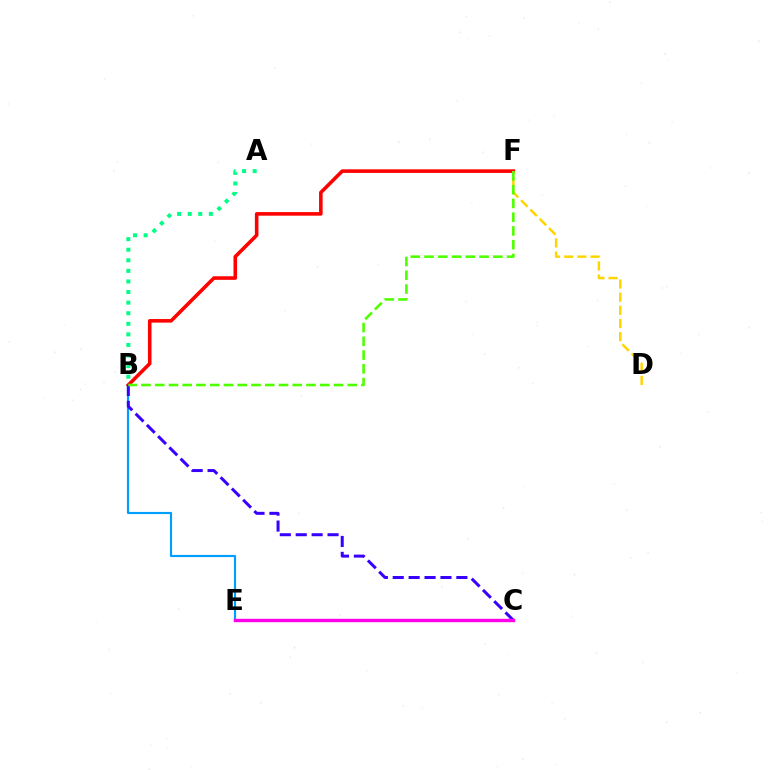{('B', 'E'): [{'color': '#009eff', 'line_style': 'solid', 'thickness': 1.55}], ('B', 'F'): [{'color': '#ff0000', 'line_style': 'solid', 'thickness': 2.57}, {'color': '#4fff00', 'line_style': 'dashed', 'thickness': 1.87}], ('D', 'F'): [{'color': '#ffd500', 'line_style': 'dashed', 'thickness': 1.79}], ('A', 'B'): [{'color': '#00ff86', 'line_style': 'dotted', 'thickness': 2.88}], ('B', 'C'): [{'color': '#3700ff', 'line_style': 'dashed', 'thickness': 2.16}], ('C', 'E'): [{'color': '#ff00ed', 'line_style': 'solid', 'thickness': 2.44}]}